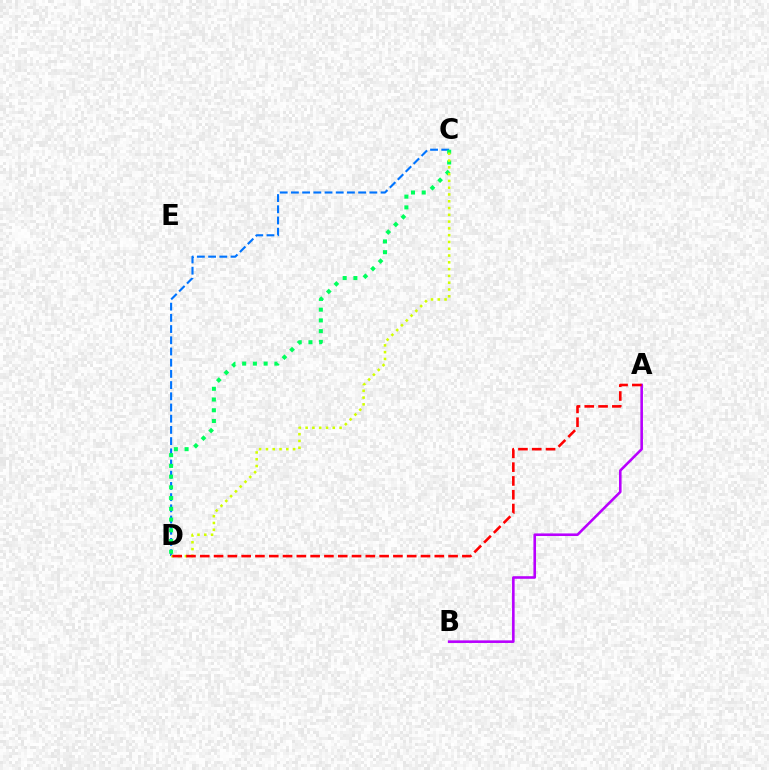{('C', 'D'): [{'color': '#0074ff', 'line_style': 'dashed', 'thickness': 1.52}, {'color': '#00ff5c', 'line_style': 'dotted', 'thickness': 2.92}, {'color': '#d1ff00', 'line_style': 'dotted', 'thickness': 1.84}], ('A', 'B'): [{'color': '#b900ff', 'line_style': 'solid', 'thickness': 1.87}], ('A', 'D'): [{'color': '#ff0000', 'line_style': 'dashed', 'thickness': 1.87}]}